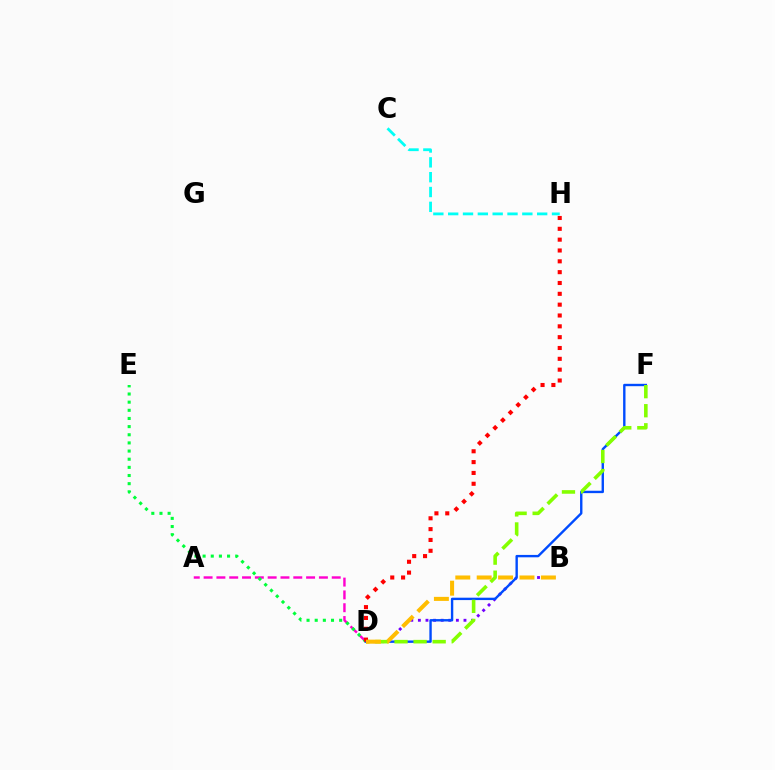{('A', 'D'): [{'color': '#ff00cf', 'line_style': 'dashed', 'thickness': 1.74}], ('B', 'D'): [{'color': '#7200ff', 'line_style': 'dotted', 'thickness': 2.06}, {'color': '#ffbd00', 'line_style': 'dashed', 'thickness': 2.91}], ('C', 'H'): [{'color': '#00fff6', 'line_style': 'dashed', 'thickness': 2.01}], ('D', 'E'): [{'color': '#00ff39', 'line_style': 'dotted', 'thickness': 2.21}], ('D', 'F'): [{'color': '#004bff', 'line_style': 'solid', 'thickness': 1.72}, {'color': '#84ff00', 'line_style': 'dashed', 'thickness': 2.59}], ('D', 'H'): [{'color': '#ff0000', 'line_style': 'dotted', 'thickness': 2.94}]}